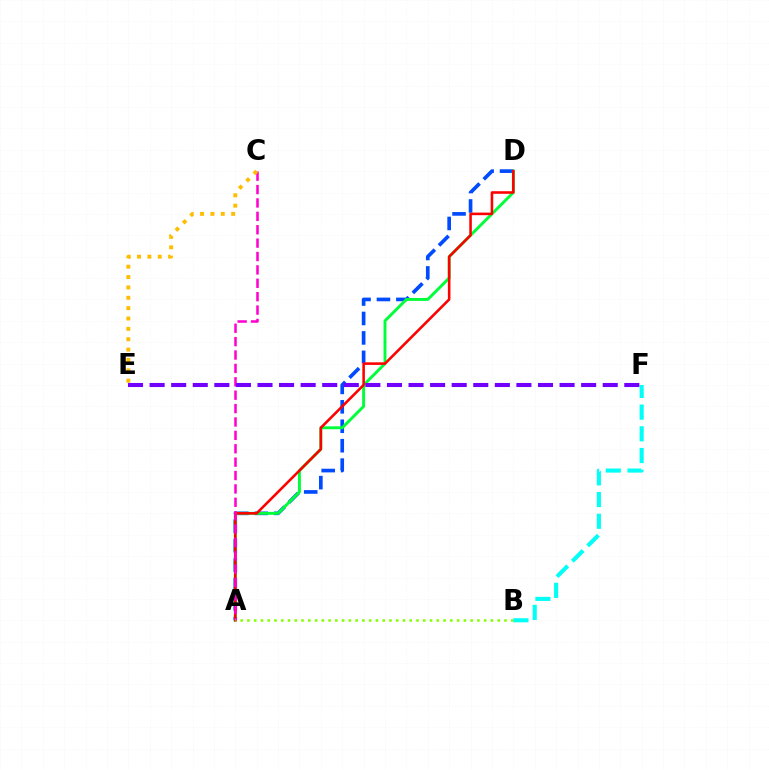{('A', 'D'): [{'color': '#004bff', 'line_style': 'dashed', 'thickness': 2.64}, {'color': '#00ff39', 'line_style': 'solid', 'thickness': 2.1}, {'color': '#ff0000', 'line_style': 'solid', 'thickness': 1.85}], ('A', 'C'): [{'color': '#ff00cf', 'line_style': 'dashed', 'thickness': 1.82}], ('A', 'B'): [{'color': '#84ff00', 'line_style': 'dotted', 'thickness': 1.84}], ('B', 'F'): [{'color': '#00fff6', 'line_style': 'dashed', 'thickness': 2.95}], ('C', 'E'): [{'color': '#ffbd00', 'line_style': 'dotted', 'thickness': 2.82}], ('E', 'F'): [{'color': '#7200ff', 'line_style': 'dashed', 'thickness': 2.93}]}